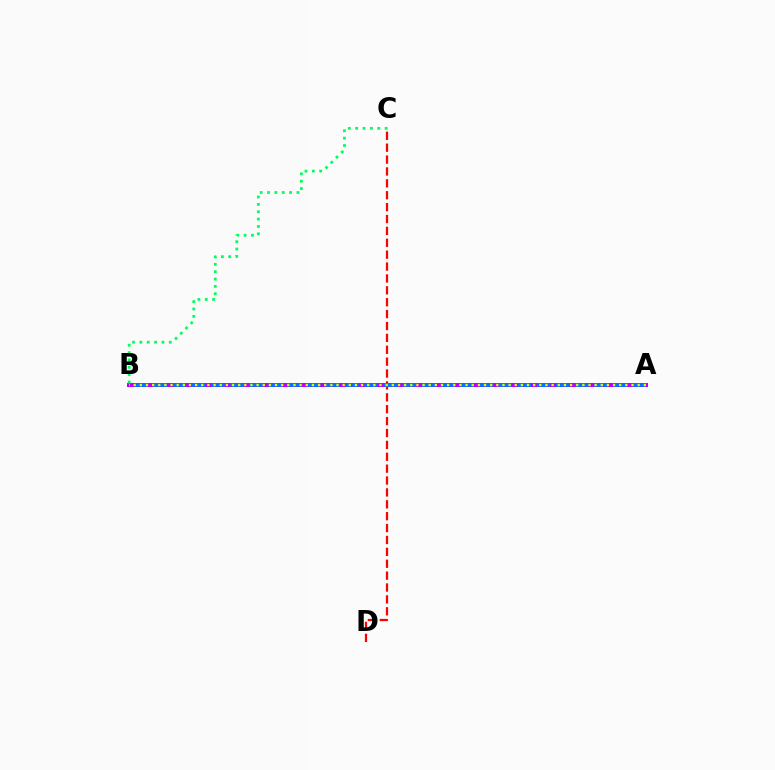{('C', 'D'): [{'color': '#ff0000', 'line_style': 'dashed', 'thickness': 1.61}], ('A', 'B'): [{'color': '#b900ff', 'line_style': 'solid', 'thickness': 2.88}, {'color': '#0074ff', 'line_style': 'dashed', 'thickness': 2.6}, {'color': '#d1ff00', 'line_style': 'dotted', 'thickness': 1.67}], ('B', 'C'): [{'color': '#00ff5c', 'line_style': 'dotted', 'thickness': 2.0}]}